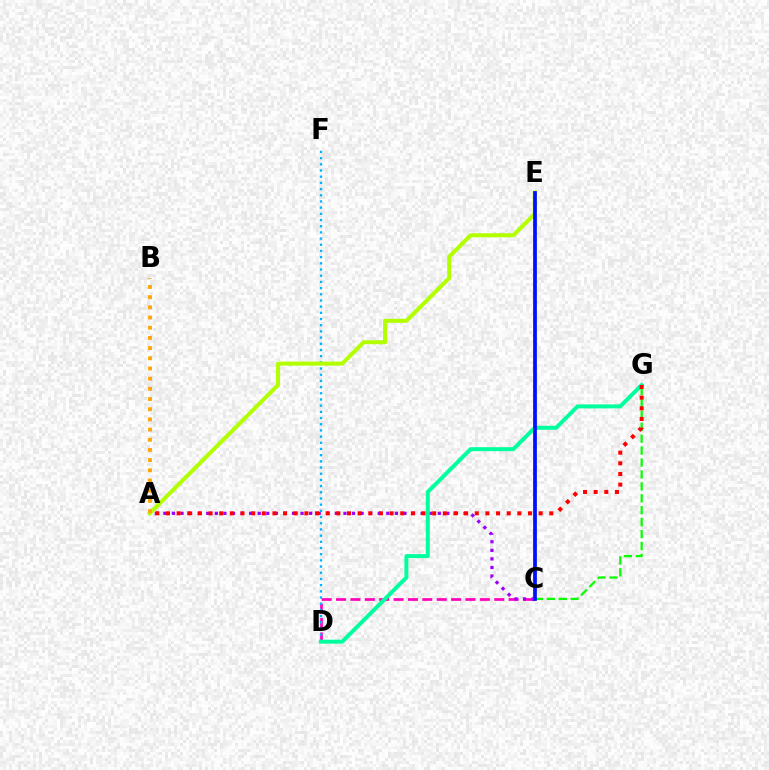{('C', 'D'): [{'color': '#ff00bd', 'line_style': 'dashed', 'thickness': 1.95}], ('A', 'C'): [{'color': '#9b00ff', 'line_style': 'dotted', 'thickness': 2.33}], ('D', 'F'): [{'color': '#00b5ff', 'line_style': 'dotted', 'thickness': 1.68}], ('A', 'E'): [{'color': '#b3ff00', 'line_style': 'solid', 'thickness': 2.88}], ('D', 'G'): [{'color': '#00ff9d', 'line_style': 'solid', 'thickness': 2.86}], ('C', 'G'): [{'color': '#08ff00', 'line_style': 'dashed', 'thickness': 1.62}], ('A', 'B'): [{'color': '#ffa500', 'line_style': 'dotted', 'thickness': 2.77}], ('A', 'G'): [{'color': '#ff0000', 'line_style': 'dotted', 'thickness': 2.89}], ('C', 'E'): [{'color': '#0010ff', 'line_style': 'solid', 'thickness': 2.69}]}